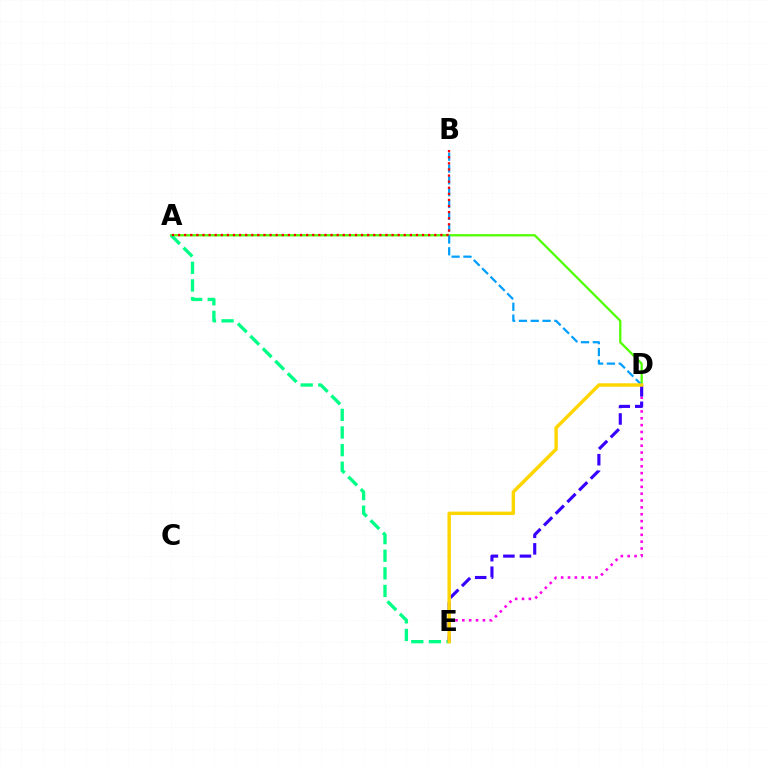{('D', 'E'): [{'color': '#ff00ed', 'line_style': 'dotted', 'thickness': 1.86}, {'color': '#3700ff', 'line_style': 'dashed', 'thickness': 2.25}, {'color': '#ffd500', 'line_style': 'solid', 'thickness': 2.47}], ('A', 'D'): [{'color': '#4fff00', 'line_style': 'solid', 'thickness': 1.63}], ('A', 'E'): [{'color': '#00ff86', 'line_style': 'dashed', 'thickness': 2.39}], ('B', 'D'): [{'color': '#009eff', 'line_style': 'dashed', 'thickness': 1.61}], ('A', 'B'): [{'color': '#ff0000', 'line_style': 'dotted', 'thickness': 1.66}]}